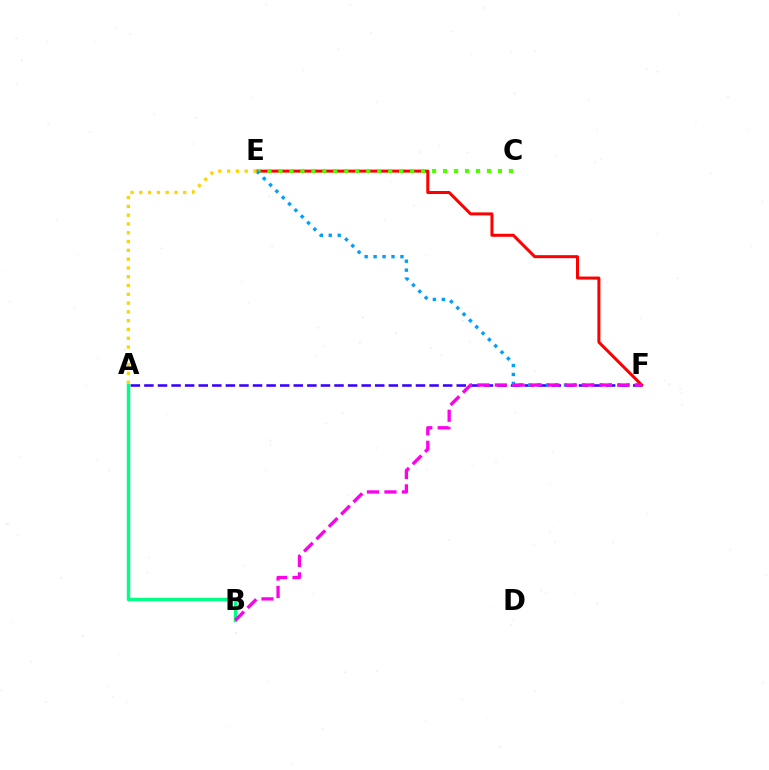{('A', 'F'): [{'color': '#3700ff', 'line_style': 'dashed', 'thickness': 1.84}], ('E', 'F'): [{'color': '#ff0000', 'line_style': 'solid', 'thickness': 2.16}, {'color': '#009eff', 'line_style': 'dotted', 'thickness': 2.43}], ('C', 'E'): [{'color': '#4fff00', 'line_style': 'dotted', 'thickness': 2.98}], ('A', 'B'): [{'color': '#00ff86', 'line_style': 'solid', 'thickness': 2.47}], ('B', 'F'): [{'color': '#ff00ed', 'line_style': 'dashed', 'thickness': 2.38}], ('A', 'E'): [{'color': '#ffd500', 'line_style': 'dotted', 'thickness': 2.39}]}